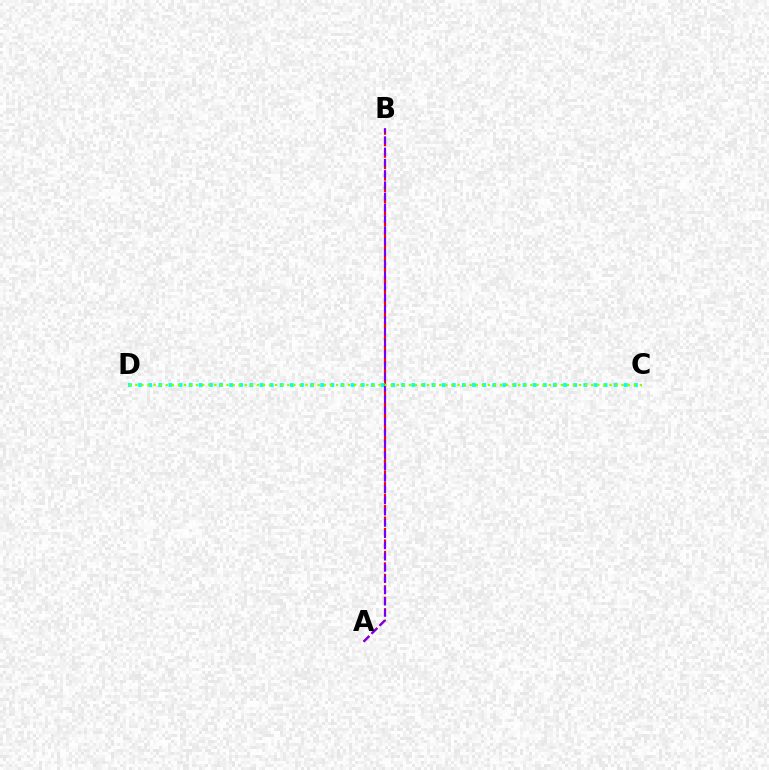{('A', 'B'): [{'color': '#ff0000', 'line_style': 'dashed', 'thickness': 1.56}, {'color': '#7200ff', 'line_style': 'dashed', 'thickness': 1.53}], ('C', 'D'): [{'color': '#00fff6', 'line_style': 'dotted', 'thickness': 2.75}, {'color': '#84ff00', 'line_style': 'dotted', 'thickness': 1.65}]}